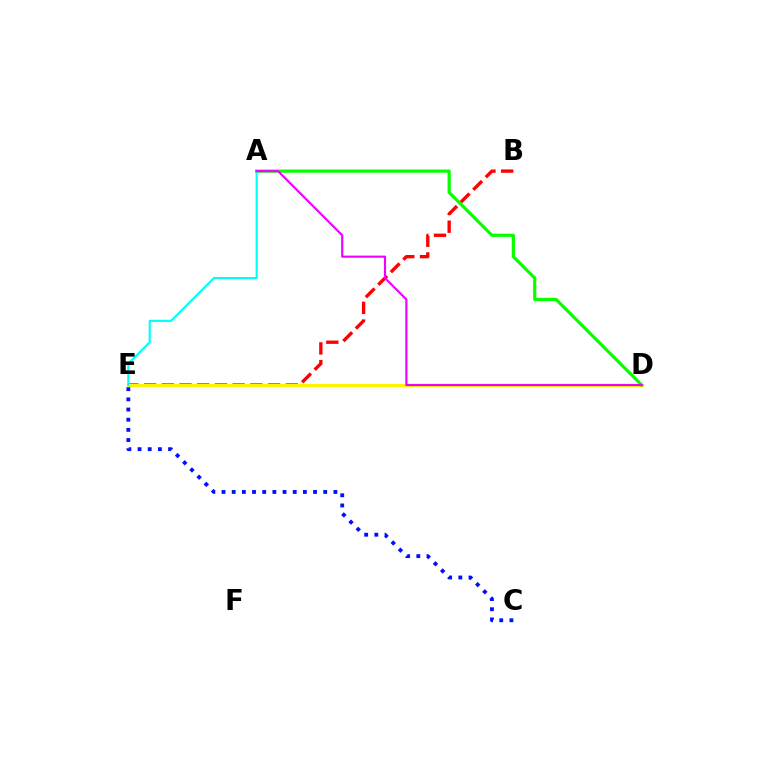{('B', 'E'): [{'color': '#ff0000', 'line_style': 'dashed', 'thickness': 2.41}], ('D', 'E'): [{'color': '#fcf500', 'line_style': 'solid', 'thickness': 2.27}], ('C', 'E'): [{'color': '#0010ff', 'line_style': 'dotted', 'thickness': 2.76}], ('A', 'D'): [{'color': '#08ff00', 'line_style': 'solid', 'thickness': 2.3}, {'color': '#ee00ff', 'line_style': 'solid', 'thickness': 1.54}], ('A', 'E'): [{'color': '#00fff6', 'line_style': 'solid', 'thickness': 1.54}]}